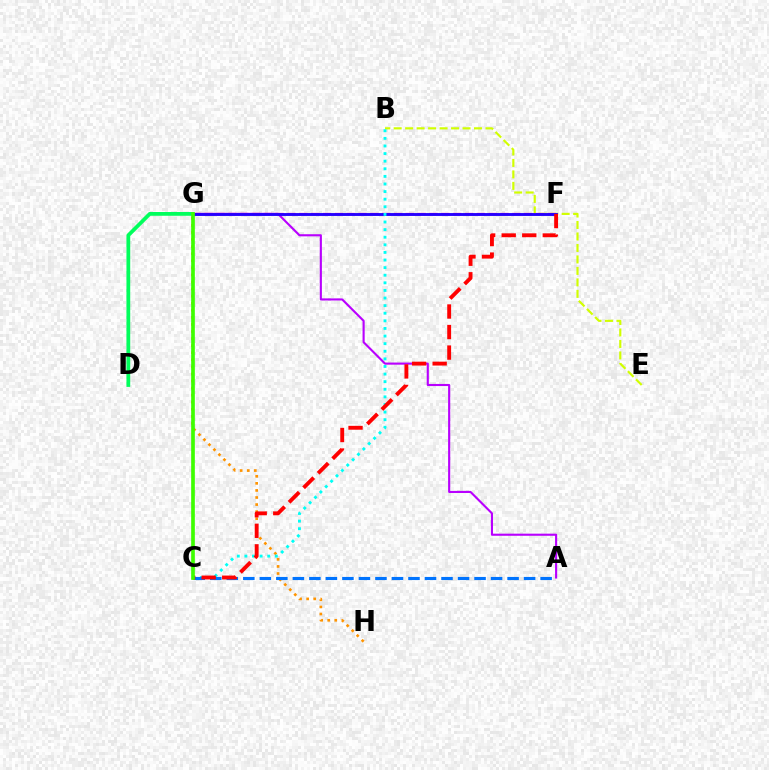{('B', 'E'): [{'color': '#d1ff00', 'line_style': 'dashed', 'thickness': 1.56}], ('A', 'G'): [{'color': '#b900ff', 'line_style': 'solid', 'thickness': 1.53}], ('F', 'G'): [{'color': '#ff00ac', 'line_style': 'dashed', 'thickness': 1.61}, {'color': '#2500ff', 'line_style': 'solid', 'thickness': 2.08}], ('G', 'H'): [{'color': '#ff9400', 'line_style': 'dotted', 'thickness': 1.92}], ('B', 'C'): [{'color': '#00fff6', 'line_style': 'dotted', 'thickness': 2.07}], ('A', 'C'): [{'color': '#0074ff', 'line_style': 'dashed', 'thickness': 2.24}], ('D', 'G'): [{'color': '#00ff5c', 'line_style': 'solid', 'thickness': 2.71}], ('C', 'F'): [{'color': '#ff0000', 'line_style': 'dashed', 'thickness': 2.79}], ('C', 'G'): [{'color': '#3dff00', 'line_style': 'solid', 'thickness': 2.64}]}